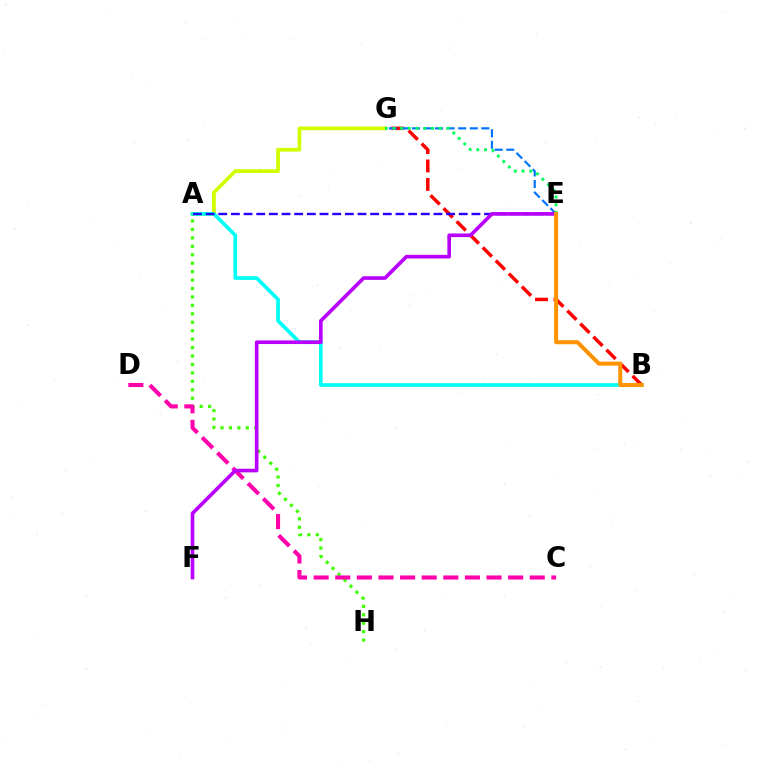{('A', 'G'): [{'color': '#d1ff00', 'line_style': 'solid', 'thickness': 2.69}], ('B', 'G'): [{'color': '#ff0000', 'line_style': 'dashed', 'thickness': 2.51}], ('E', 'G'): [{'color': '#0074ff', 'line_style': 'dashed', 'thickness': 1.57}, {'color': '#00ff5c', 'line_style': 'dotted', 'thickness': 2.1}], ('A', 'B'): [{'color': '#00fff6', 'line_style': 'solid', 'thickness': 2.66}], ('A', 'H'): [{'color': '#3dff00', 'line_style': 'dotted', 'thickness': 2.29}], ('A', 'E'): [{'color': '#2500ff', 'line_style': 'dashed', 'thickness': 1.72}], ('C', 'D'): [{'color': '#ff00ac', 'line_style': 'dashed', 'thickness': 2.94}], ('E', 'F'): [{'color': '#b900ff', 'line_style': 'solid', 'thickness': 2.61}], ('B', 'E'): [{'color': '#ff9400', 'line_style': 'solid', 'thickness': 2.91}]}